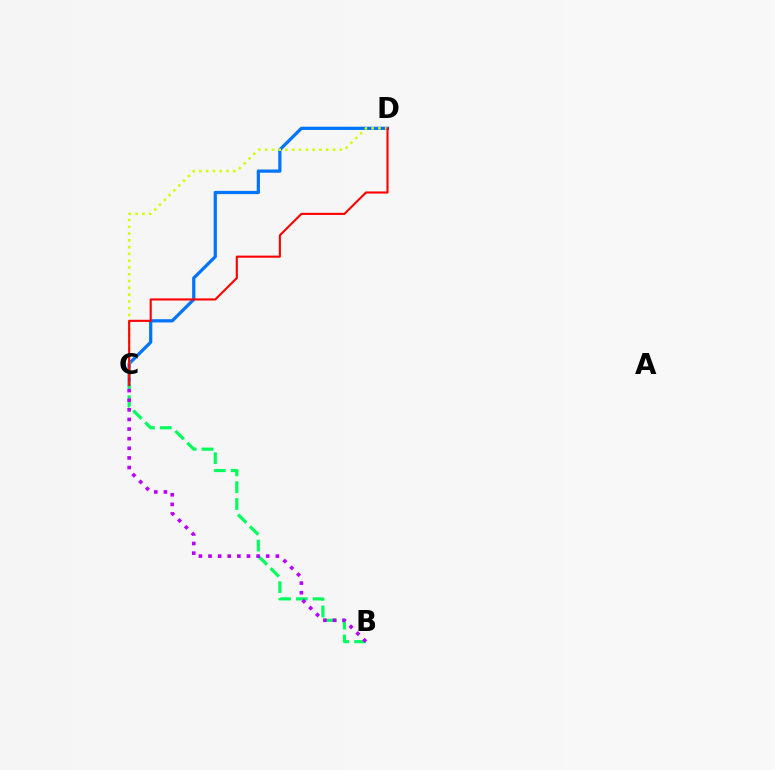{('C', 'D'): [{'color': '#0074ff', 'line_style': 'solid', 'thickness': 2.33}, {'color': '#d1ff00', 'line_style': 'dotted', 'thickness': 1.84}, {'color': '#ff0000', 'line_style': 'solid', 'thickness': 1.52}], ('B', 'C'): [{'color': '#00ff5c', 'line_style': 'dashed', 'thickness': 2.29}, {'color': '#b900ff', 'line_style': 'dotted', 'thickness': 2.61}]}